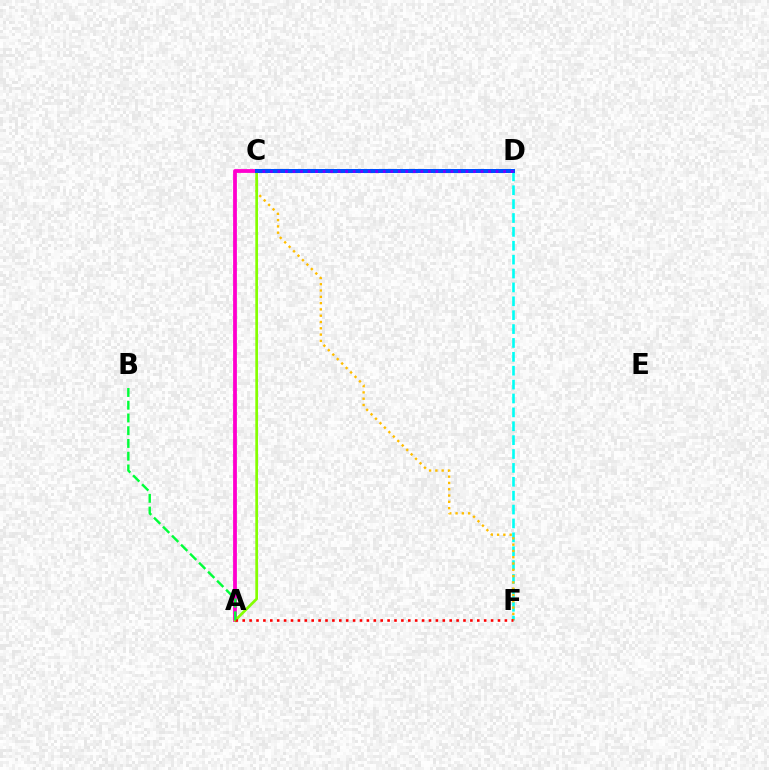{('A', 'C'): [{'color': '#ff00cf', 'line_style': 'solid', 'thickness': 2.73}, {'color': '#84ff00', 'line_style': 'solid', 'thickness': 1.95}], ('D', 'F'): [{'color': '#00fff6', 'line_style': 'dashed', 'thickness': 1.89}], ('C', 'F'): [{'color': '#ffbd00', 'line_style': 'dotted', 'thickness': 1.71}], ('C', 'D'): [{'color': '#004bff', 'line_style': 'solid', 'thickness': 2.88}, {'color': '#7200ff', 'line_style': 'dotted', 'thickness': 2.04}], ('A', 'F'): [{'color': '#ff0000', 'line_style': 'dotted', 'thickness': 1.87}], ('A', 'B'): [{'color': '#00ff39', 'line_style': 'dashed', 'thickness': 1.73}]}